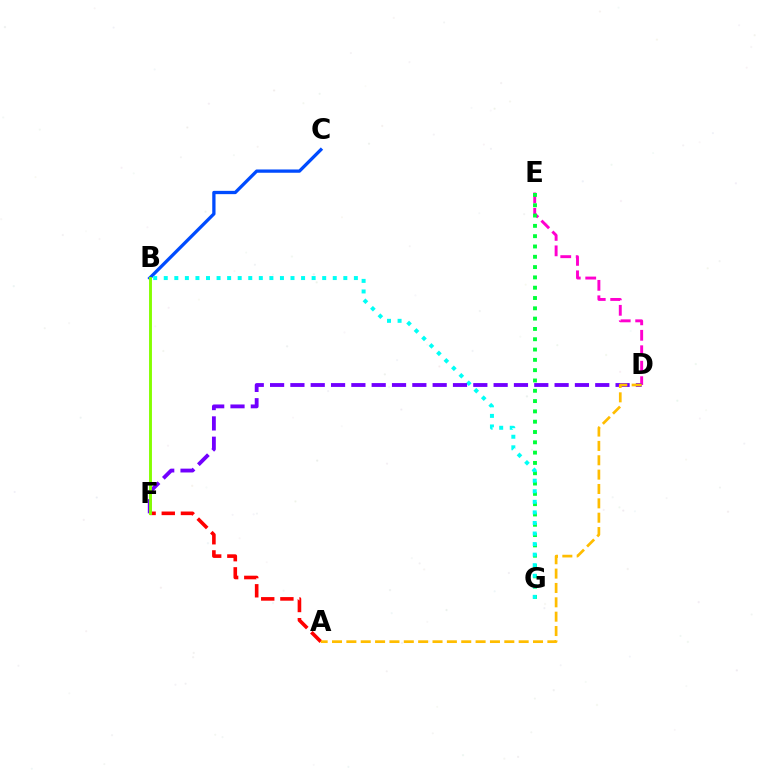{('A', 'F'): [{'color': '#ff0000', 'line_style': 'dashed', 'thickness': 2.6}], ('B', 'C'): [{'color': '#004bff', 'line_style': 'solid', 'thickness': 2.37}], ('D', 'E'): [{'color': '#ff00cf', 'line_style': 'dashed', 'thickness': 2.1}], ('E', 'G'): [{'color': '#00ff39', 'line_style': 'dotted', 'thickness': 2.8}], ('B', 'G'): [{'color': '#00fff6', 'line_style': 'dotted', 'thickness': 2.87}], ('D', 'F'): [{'color': '#7200ff', 'line_style': 'dashed', 'thickness': 2.76}], ('B', 'F'): [{'color': '#84ff00', 'line_style': 'solid', 'thickness': 2.09}], ('A', 'D'): [{'color': '#ffbd00', 'line_style': 'dashed', 'thickness': 1.95}]}